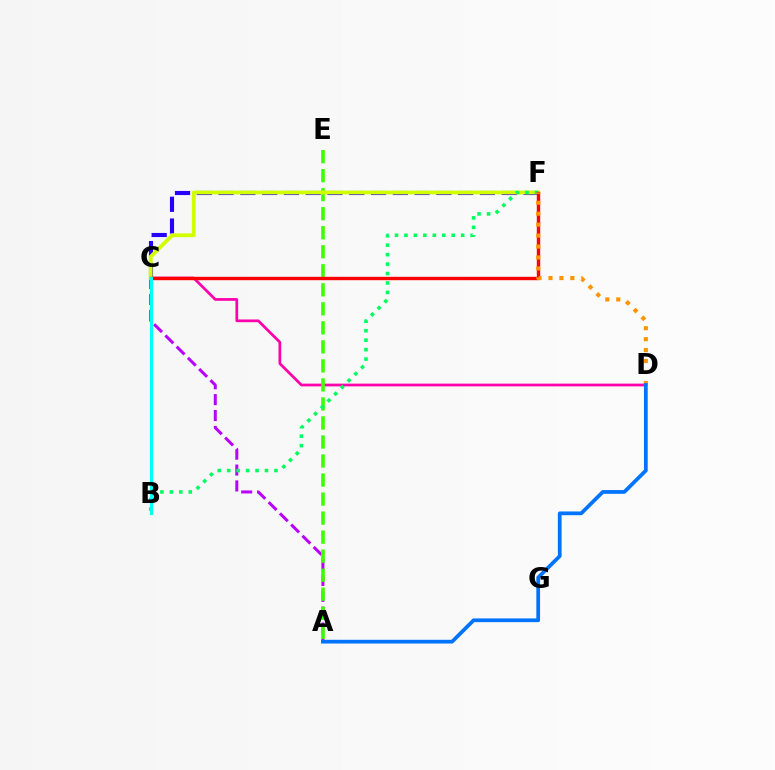{('A', 'C'): [{'color': '#b900ff', 'line_style': 'dashed', 'thickness': 2.16}], ('C', 'D'): [{'color': '#ff00ac', 'line_style': 'solid', 'thickness': 1.97}], ('A', 'E'): [{'color': '#3dff00', 'line_style': 'dashed', 'thickness': 2.58}], ('C', 'F'): [{'color': '#2500ff', 'line_style': 'dashed', 'thickness': 2.96}, {'color': '#d1ff00', 'line_style': 'solid', 'thickness': 2.75}, {'color': '#ff0000', 'line_style': 'solid', 'thickness': 2.44}], ('B', 'F'): [{'color': '#00ff5c', 'line_style': 'dotted', 'thickness': 2.57}], ('B', 'C'): [{'color': '#00fff6', 'line_style': 'solid', 'thickness': 2.23}], ('D', 'F'): [{'color': '#ff9400', 'line_style': 'dotted', 'thickness': 2.97}], ('A', 'D'): [{'color': '#0074ff', 'line_style': 'solid', 'thickness': 2.69}]}